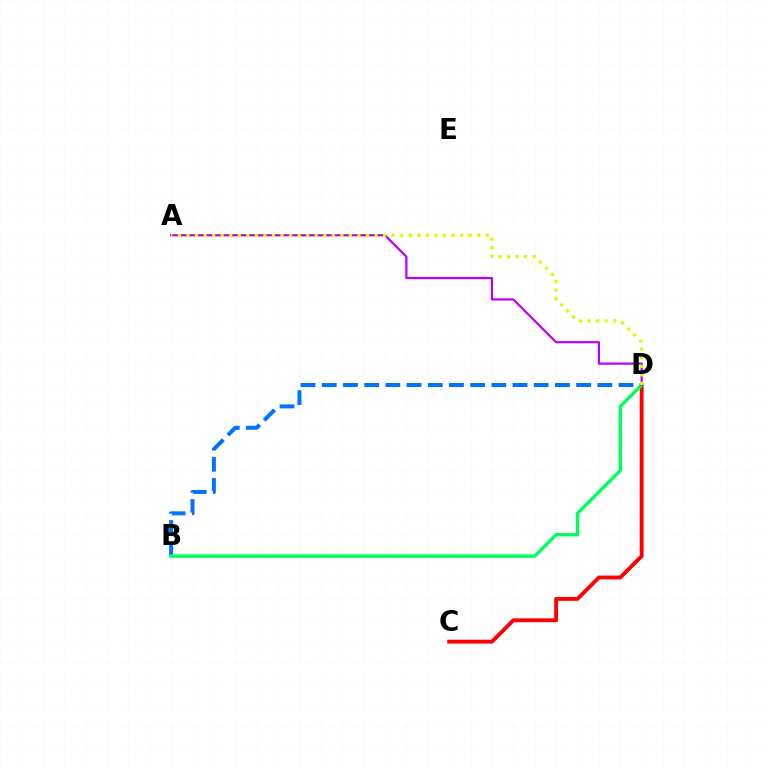{('B', 'D'): [{'color': '#0074ff', 'line_style': 'dashed', 'thickness': 2.88}, {'color': '#00ff5c', 'line_style': 'solid', 'thickness': 2.46}], ('C', 'D'): [{'color': '#ff0000', 'line_style': 'solid', 'thickness': 2.77}], ('A', 'D'): [{'color': '#b900ff', 'line_style': 'solid', 'thickness': 1.59}, {'color': '#d1ff00', 'line_style': 'dotted', 'thickness': 2.32}]}